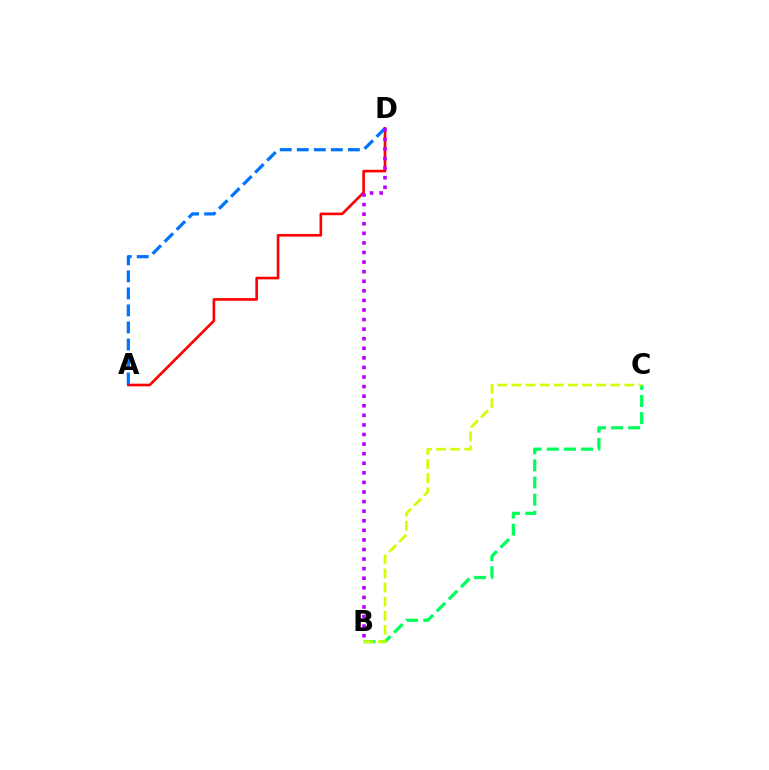{('A', 'D'): [{'color': '#ff0000', 'line_style': 'solid', 'thickness': 1.9}, {'color': '#0074ff', 'line_style': 'dashed', 'thickness': 2.31}], ('B', 'C'): [{'color': '#00ff5c', 'line_style': 'dashed', 'thickness': 2.33}, {'color': '#d1ff00', 'line_style': 'dashed', 'thickness': 1.92}], ('B', 'D'): [{'color': '#b900ff', 'line_style': 'dotted', 'thickness': 2.6}]}